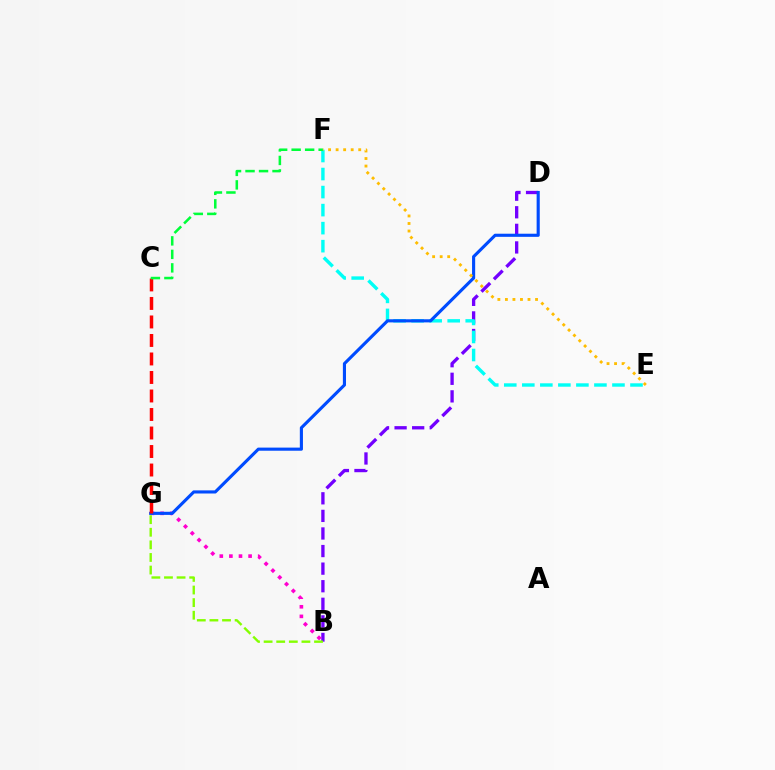{('B', 'D'): [{'color': '#7200ff', 'line_style': 'dashed', 'thickness': 2.39}], ('B', 'G'): [{'color': '#ff00cf', 'line_style': 'dotted', 'thickness': 2.61}, {'color': '#84ff00', 'line_style': 'dashed', 'thickness': 1.71}], ('E', 'F'): [{'color': '#00fff6', 'line_style': 'dashed', 'thickness': 2.45}, {'color': '#ffbd00', 'line_style': 'dotted', 'thickness': 2.05}], ('D', 'G'): [{'color': '#004bff', 'line_style': 'solid', 'thickness': 2.25}], ('C', 'G'): [{'color': '#ff0000', 'line_style': 'dashed', 'thickness': 2.51}], ('C', 'F'): [{'color': '#00ff39', 'line_style': 'dashed', 'thickness': 1.83}]}